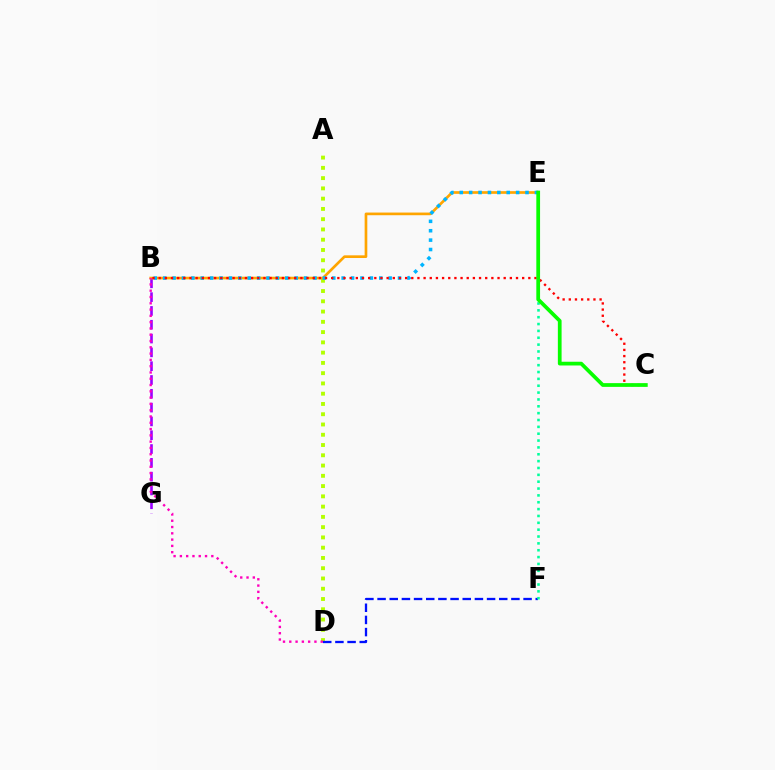{('B', 'G'): [{'color': '#9b00ff', 'line_style': 'dashed', 'thickness': 1.88}], ('A', 'D'): [{'color': '#b3ff00', 'line_style': 'dotted', 'thickness': 2.79}], ('B', 'E'): [{'color': '#ffa500', 'line_style': 'solid', 'thickness': 1.92}, {'color': '#00b5ff', 'line_style': 'dotted', 'thickness': 2.55}], ('D', 'F'): [{'color': '#0010ff', 'line_style': 'dashed', 'thickness': 1.65}], ('B', 'D'): [{'color': '#ff00bd', 'line_style': 'dotted', 'thickness': 1.71}], ('B', 'C'): [{'color': '#ff0000', 'line_style': 'dotted', 'thickness': 1.67}], ('E', 'F'): [{'color': '#00ff9d', 'line_style': 'dotted', 'thickness': 1.86}], ('C', 'E'): [{'color': '#08ff00', 'line_style': 'solid', 'thickness': 2.69}]}